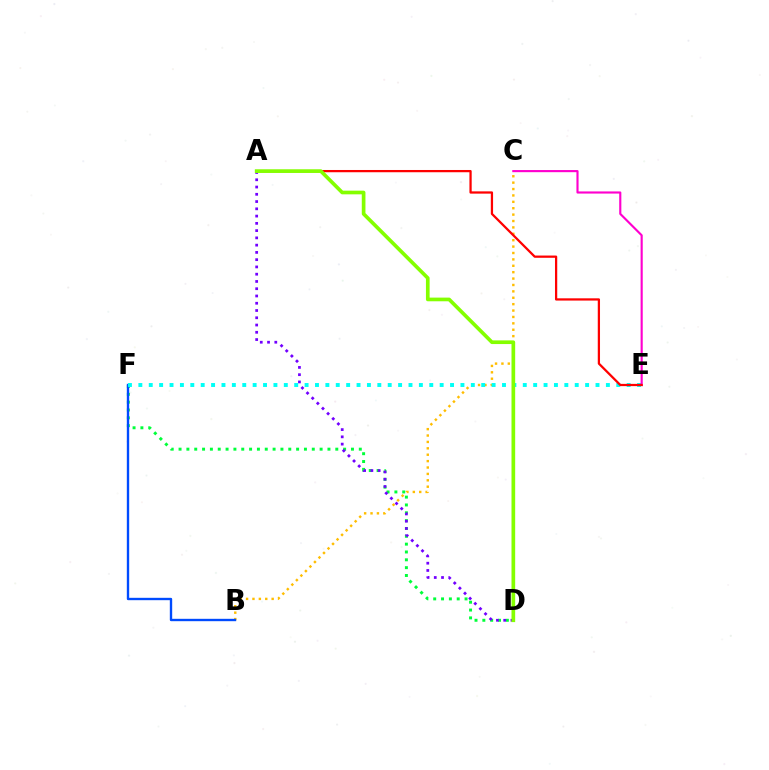{('B', 'C'): [{'color': '#ffbd00', 'line_style': 'dotted', 'thickness': 1.74}], ('D', 'F'): [{'color': '#00ff39', 'line_style': 'dotted', 'thickness': 2.13}], ('A', 'D'): [{'color': '#7200ff', 'line_style': 'dotted', 'thickness': 1.97}, {'color': '#84ff00', 'line_style': 'solid', 'thickness': 2.65}], ('B', 'F'): [{'color': '#004bff', 'line_style': 'solid', 'thickness': 1.71}], ('E', 'F'): [{'color': '#00fff6', 'line_style': 'dotted', 'thickness': 2.82}], ('C', 'E'): [{'color': '#ff00cf', 'line_style': 'solid', 'thickness': 1.54}], ('A', 'E'): [{'color': '#ff0000', 'line_style': 'solid', 'thickness': 1.62}]}